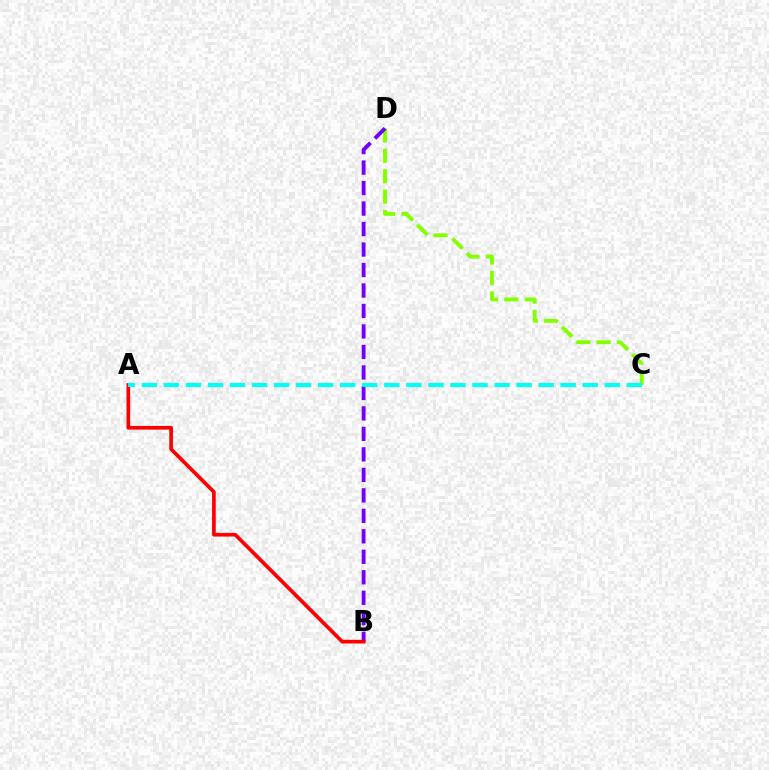{('C', 'D'): [{'color': '#84ff00', 'line_style': 'dashed', 'thickness': 2.77}], ('B', 'D'): [{'color': '#7200ff', 'line_style': 'dashed', 'thickness': 2.78}], ('A', 'B'): [{'color': '#ff0000', 'line_style': 'solid', 'thickness': 2.66}], ('A', 'C'): [{'color': '#00fff6', 'line_style': 'dashed', 'thickness': 2.99}]}